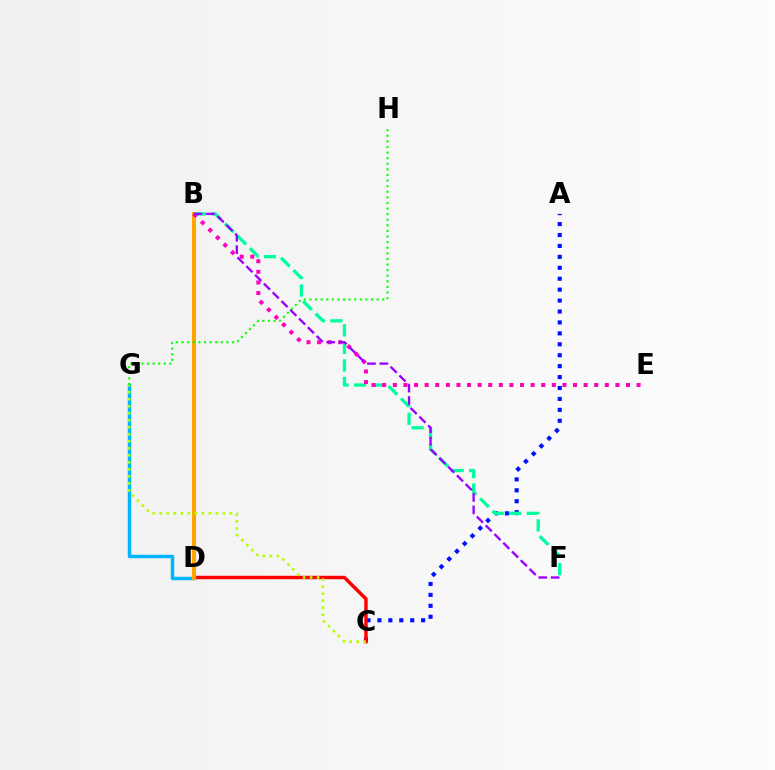{('A', 'C'): [{'color': '#0010ff', 'line_style': 'dotted', 'thickness': 2.97}], ('C', 'D'): [{'color': '#ff0000', 'line_style': 'solid', 'thickness': 2.47}], ('B', 'F'): [{'color': '#00ff9d', 'line_style': 'dashed', 'thickness': 2.39}, {'color': '#9b00ff', 'line_style': 'dashed', 'thickness': 1.68}], ('D', 'G'): [{'color': '#00b5ff', 'line_style': 'solid', 'thickness': 2.49}], ('B', 'D'): [{'color': '#ffa500', 'line_style': 'solid', 'thickness': 2.92}], ('B', 'E'): [{'color': '#ff00bd', 'line_style': 'dotted', 'thickness': 2.88}], ('G', 'H'): [{'color': '#08ff00', 'line_style': 'dotted', 'thickness': 1.52}], ('C', 'G'): [{'color': '#b3ff00', 'line_style': 'dotted', 'thickness': 1.9}]}